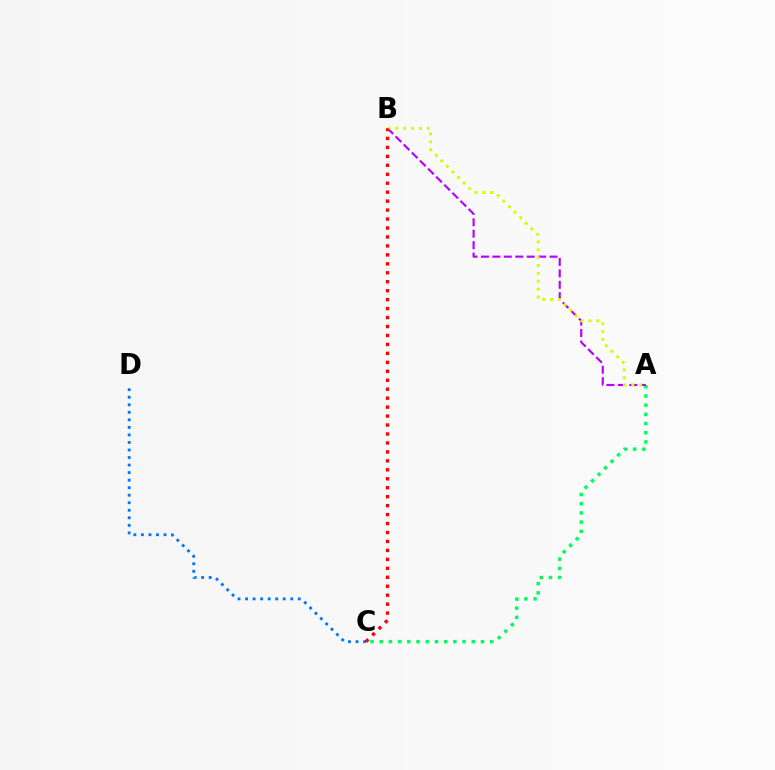{('C', 'D'): [{'color': '#0074ff', 'line_style': 'dotted', 'thickness': 2.05}], ('A', 'C'): [{'color': '#00ff5c', 'line_style': 'dotted', 'thickness': 2.5}], ('A', 'B'): [{'color': '#b900ff', 'line_style': 'dashed', 'thickness': 1.55}, {'color': '#d1ff00', 'line_style': 'dotted', 'thickness': 2.14}], ('B', 'C'): [{'color': '#ff0000', 'line_style': 'dotted', 'thickness': 2.43}]}